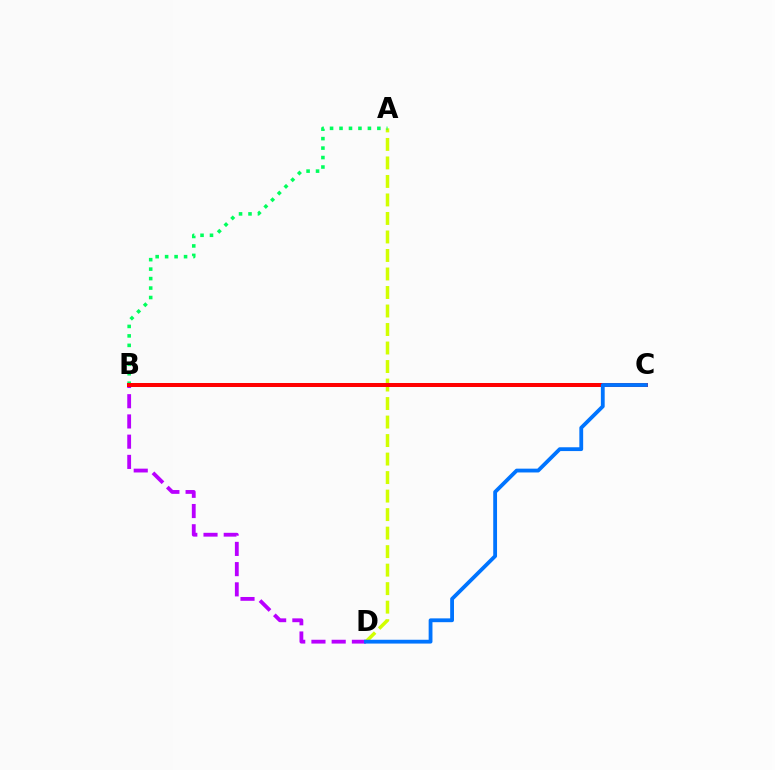{('B', 'D'): [{'color': '#b900ff', 'line_style': 'dashed', 'thickness': 2.75}], ('A', 'D'): [{'color': '#d1ff00', 'line_style': 'dashed', 'thickness': 2.51}], ('A', 'B'): [{'color': '#00ff5c', 'line_style': 'dotted', 'thickness': 2.57}], ('B', 'C'): [{'color': '#ff0000', 'line_style': 'solid', 'thickness': 2.88}], ('C', 'D'): [{'color': '#0074ff', 'line_style': 'solid', 'thickness': 2.74}]}